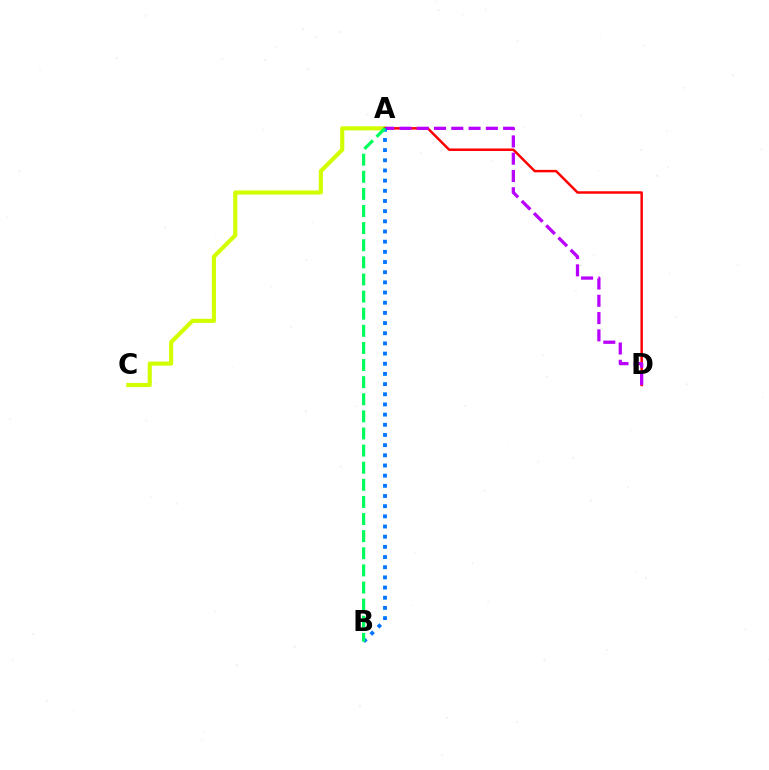{('A', 'C'): [{'color': '#d1ff00', 'line_style': 'solid', 'thickness': 2.97}], ('A', 'D'): [{'color': '#ff0000', 'line_style': 'solid', 'thickness': 1.78}, {'color': '#b900ff', 'line_style': 'dashed', 'thickness': 2.35}], ('A', 'B'): [{'color': '#0074ff', 'line_style': 'dotted', 'thickness': 2.76}, {'color': '#00ff5c', 'line_style': 'dashed', 'thickness': 2.32}]}